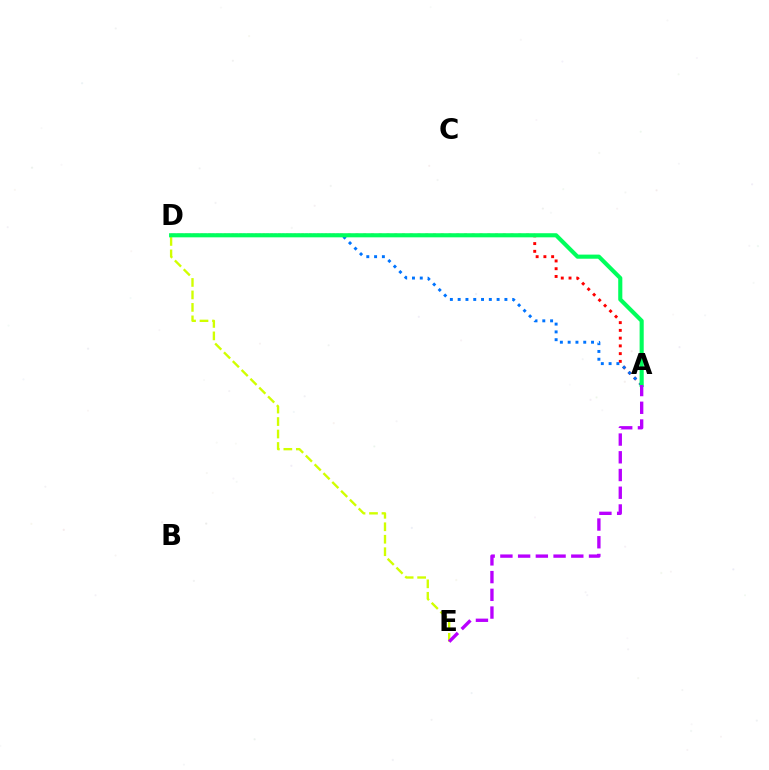{('D', 'E'): [{'color': '#d1ff00', 'line_style': 'dashed', 'thickness': 1.69}], ('A', 'D'): [{'color': '#ff0000', 'line_style': 'dotted', 'thickness': 2.11}, {'color': '#0074ff', 'line_style': 'dotted', 'thickness': 2.12}, {'color': '#00ff5c', 'line_style': 'solid', 'thickness': 2.96}], ('A', 'E'): [{'color': '#b900ff', 'line_style': 'dashed', 'thickness': 2.41}]}